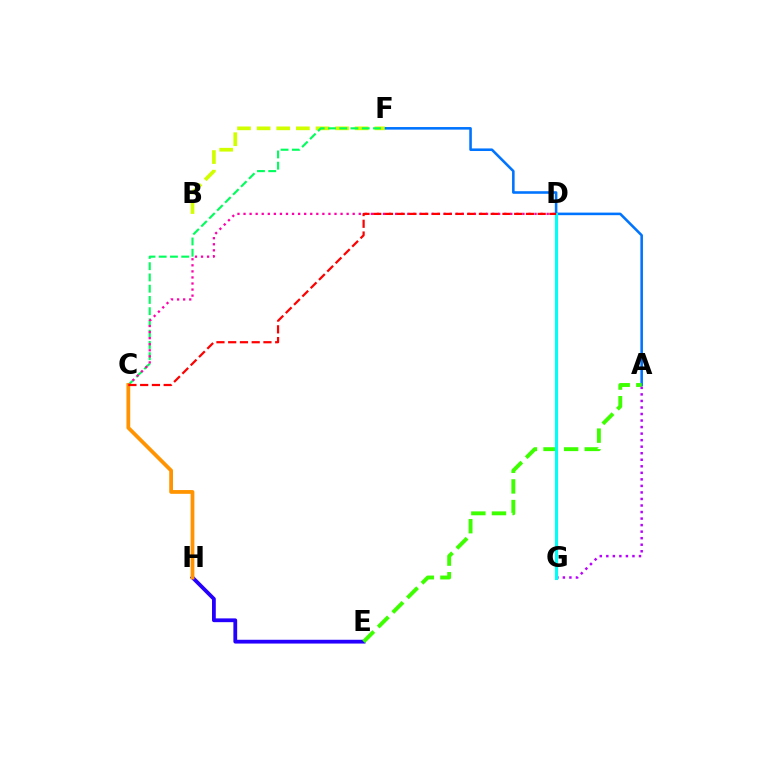{('E', 'H'): [{'color': '#2500ff', 'line_style': 'solid', 'thickness': 2.72}], ('A', 'F'): [{'color': '#0074ff', 'line_style': 'solid', 'thickness': 1.85}], ('A', 'E'): [{'color': '#3dff00', 'line_style': 'dashed', 'thickness': 2.8}], ('B', 'F'): [{'color': '#d1ff00', 'line_style': 'dashed', 'thickness': 2.66}], ('C', 'F'): [{'color': '#00ff5c', 'line_style': 'dashed', 'thickness': 1.53}], ('A', 'G'): [{'color': '#b900ff', 'line_style': 'dotted', 'thickness': 1.78}], ('C', 'D'): [{'color': '#ff00ac', 'line_style': 'dotted', 'thickness': 1.65}, {'color': '#ff0000', 'line_style': 'dashed', 'thickness': 1.6}], ('D', 'G'): [{'color': '#00fff6', 'line_style': 'solid', 'thickness': 2.24}], ('C', 'H'): [{'color': '#ff9400', 'line_style': 'solid', 'thickness': 2.71}]}